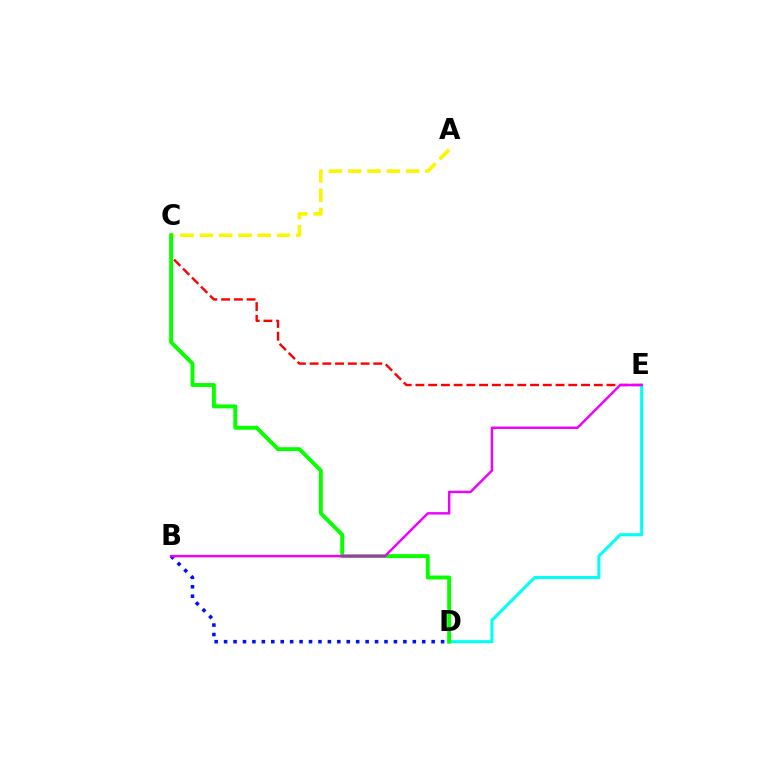{('A', 'C'): [{'color': '#fcf500', 'line_style': 'dashed', 'thickness': 2.62}], ('C', 'E'): [{'color': '#ff0000', 'line_style': 'dashed', 'thickness': 1.73}], ('D', 'E'): [{'color': '#00fff6', 'line_style': 'solid', 'thickness': 2.21}], ('B', 'D'): [{'color': '#0010ff', 'line_style': 'dotted', 'thickness': 2.56}], ('C', 'D'): [{'color': '#08ff00', 'line_style': 'solid', 'thickness': 2.82}], ('B', 'E'): [{'color': '#ee00ff', 'line_style': 'solid', 'thickness': 1.76}]}